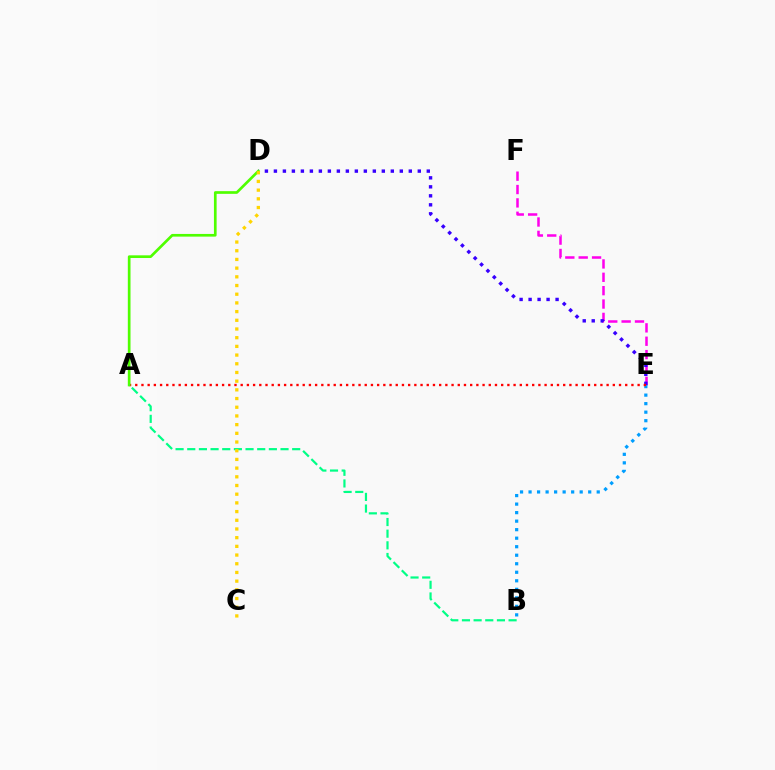{('E', 'F'): [{'color': '#ff00ed', 'line_style': 'dashed', 'thickness': 1.82}], ('D', 'E'): [{'color': '#3700ff', 'line_style': 'dotted', 'thickness': 2.44}], ('B', 'E'): [{'color': '#009eff', 'line_style': 'dotted', 'thickness': 2.31}], ('A', 'E'): [{'color': '#ff0000', 'line_style': 'dotted', 'thickness': 1.69}], ('A', 'D'): [{'color': '#4fff00', 'line_style': 'solid', 'thickness': 1.93}], ('A', 'B'): [{'color': '#00ff86', 'line_style': 'dashed', 'thickness': 1.58}], ('C', 'D'): [{'color': '#ffd500', 'line_style': 'dotted', 'thickness': 2.36}]}